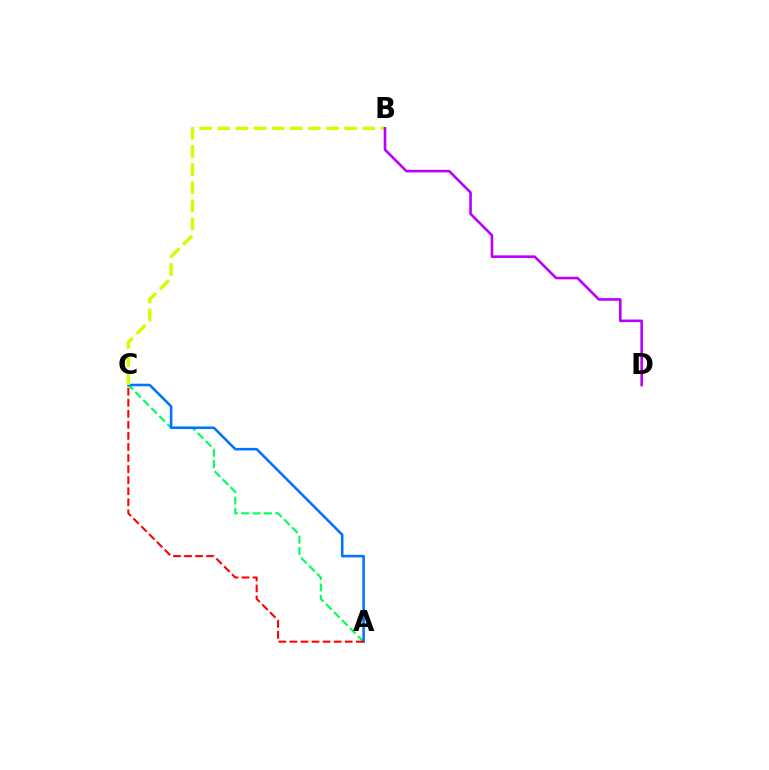{('A', 'C'): [{'color': '#00ff5c', 'line_style': 'dashed', 'thickness': 1.54}, {'color': '#0074ff', 'line_style': 'solid', 'thickness': 1.85}, {'color': '#ff0000', 'line_style': 'dashed', 'thickness': 1.5}], ('B', 'C'): [{'color': '#d1ff00', 'line_style': 'dashed', 'thickness': 2.46}], ('B', 'D'): [{'color': '#b900ff', 'line_style': 'solid', 'thickness': 1.87}]}